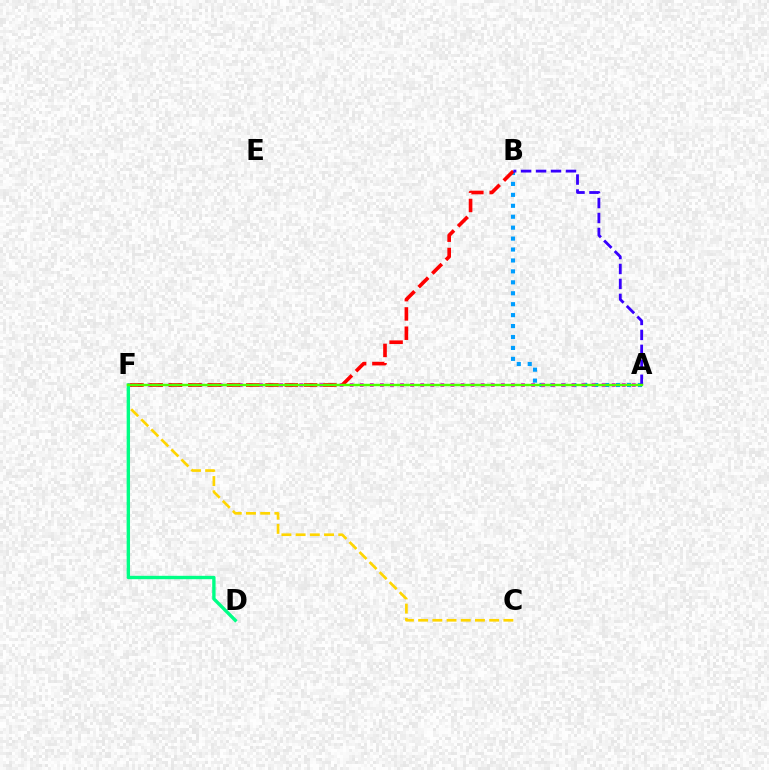{('C', 'F'): [{'color': '#ffd500', 'line_style': 'dashed', 'thickness': 1.93}], ('A', 'B'): [{'color': '#009eff', 'line_style': 'dotted', 'thickness': 2.97}, {'color': '#3700ff', 'line_style': 'dashed', 'thickness': 2.03}], ('A', 'F'): [{'color': '#ff00ed', 'line_style': 'dotted', 'thickness': 2.74}, {'color': '#4fff00', 'line_style': 'solid', 'thickness': 1.75}], ('B', 'F'): [{'color': '#ff0000', 'line_style': 'dashed', 'thickness': 2.62}], ('D', 'F'): [{'color': '#00ff86', 'line_style': 'solid', 'thickness': 2.42}]}